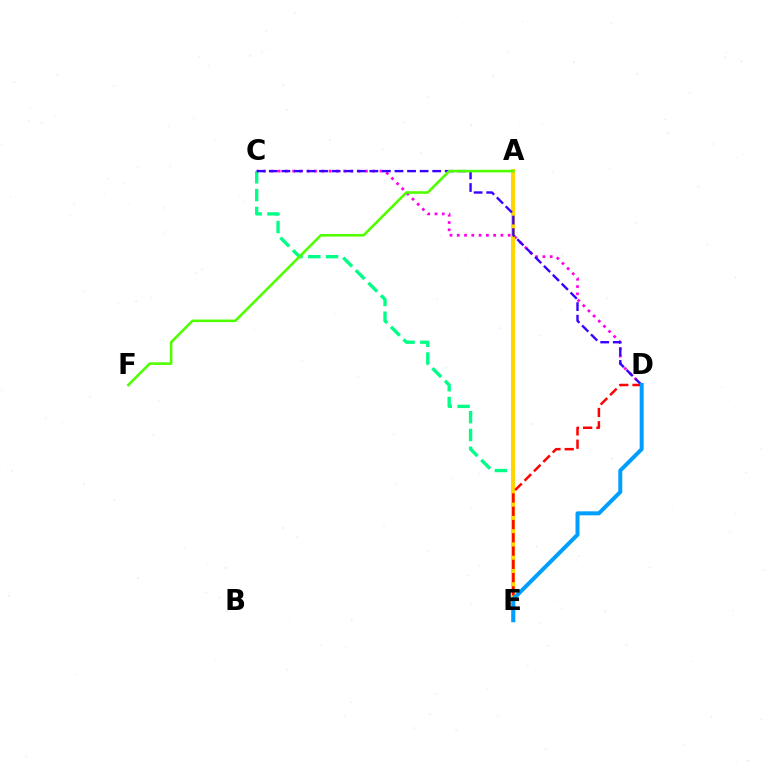{('C', 'D'): [{'color': '#ff00ed', 'line_style': 'dotted', 'thickness': 1.98}, {'color': '#3700ff', 'line_style': 'dashed', 'thickness': 1.71}], ('C', 'E'): [{'color': '#00ff86', 'line_style': 'dashed', 'thickness': 2.42}], ('A', 'E'): [{'color': '#ffd500', 'line_style': 'solid', 'thickness': 2.92}], ('D', 'E'): [{'color': '#ff0000', 'line_style': 'dashed', 'thickness': 1.8}, {'color': '#009eff', 'line_style': 'solid', 'thickness': 2.87}], ('A', 'F'): [{'color': '#4fff00', 'line_style': 'solid', 'thickness': 1.86}]}